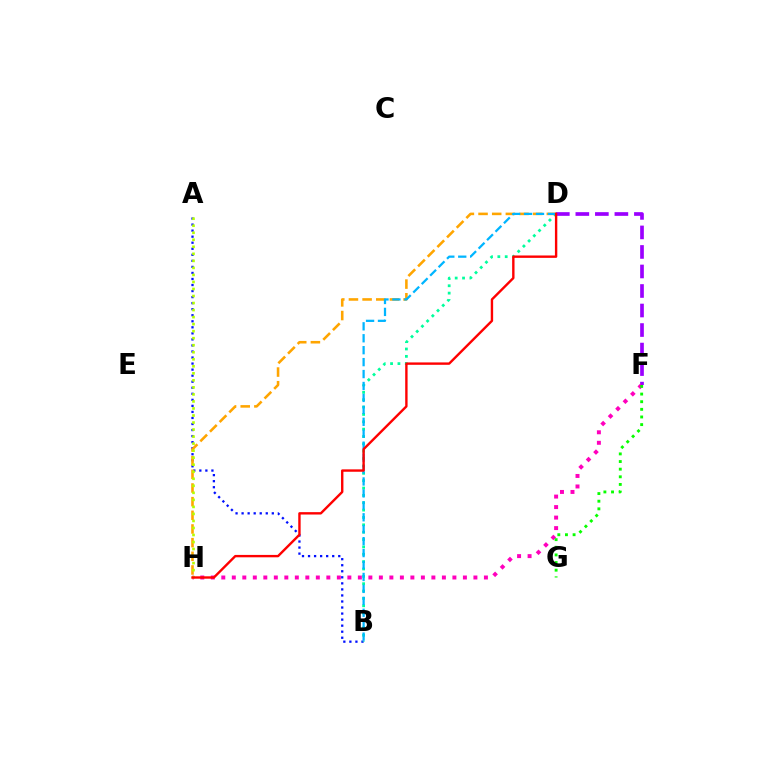{('A', 'B'): [{'color': '#0010ff', 'line_style': 'dotted', 'thickness': 1.64}], ('D', 'F'): [{'color': '#9b00ff', 'line_style': 'dashed', 'thickness': 2.65}], ('B', 'D'): [{'color': '#00ff9d', 'line_style': 'dotted', 'thickness': 2.0}, {'color': '#00b5ff', 'line_style': 'dashed', 'thickness': 1.62}], ('F', 'H'): [{'color': '#ff00bd', 'line_style': 'dotted', 'thickness': 2.85}], ('D', 'H'): [{'color': '#ffa500', 'line_style': 'dashed', 'thickness': 1.86}, {'color': '#ff0000', 'line_style': 'solid', 'thickness': 1.72}], ('F', 'G'): [{'color': '#08ff00', 'line_style': 'dotted', 'thickness': 2.07}], ('A', 'H'): [{'color': '#b3ff00', 'line_style': 'dotted', 'thickness': 1.91}]}